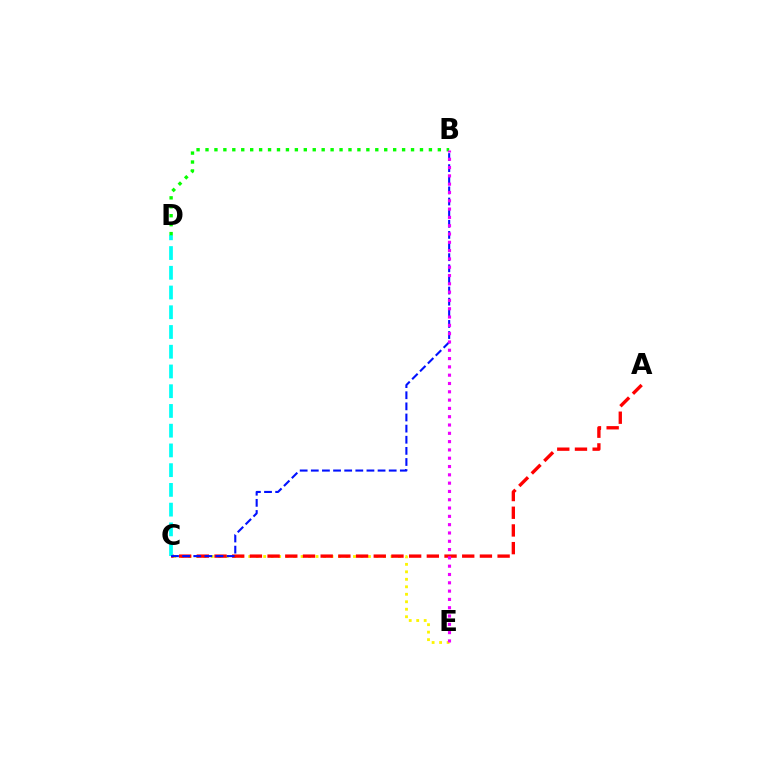{('C', 'E'): [{'color': '#fcf500', 'line_style': 'dotted', 'thickness': 2.03}], ('A', 'C'): [{'color': '#ff0000', 'line_style': 'dashed', 'thickness': 2.4}], ('C', 'D'): [{'color': '#00fff6', 'line_style': 'dashed', 'thickness': 2.68}], ('B', 'D'): [{'color': '#08ff00', 'line_style': 'dotted', 'thickness': 2.43}], ('B', 'C'): [{'color': '#0010ff', 'line_style': 'dashed', 'thickness': 1.51}], ('B', 'E'): [{'color': '#ee00ff', 'line_style': 'dotted', 'thickness': 2.26}]}